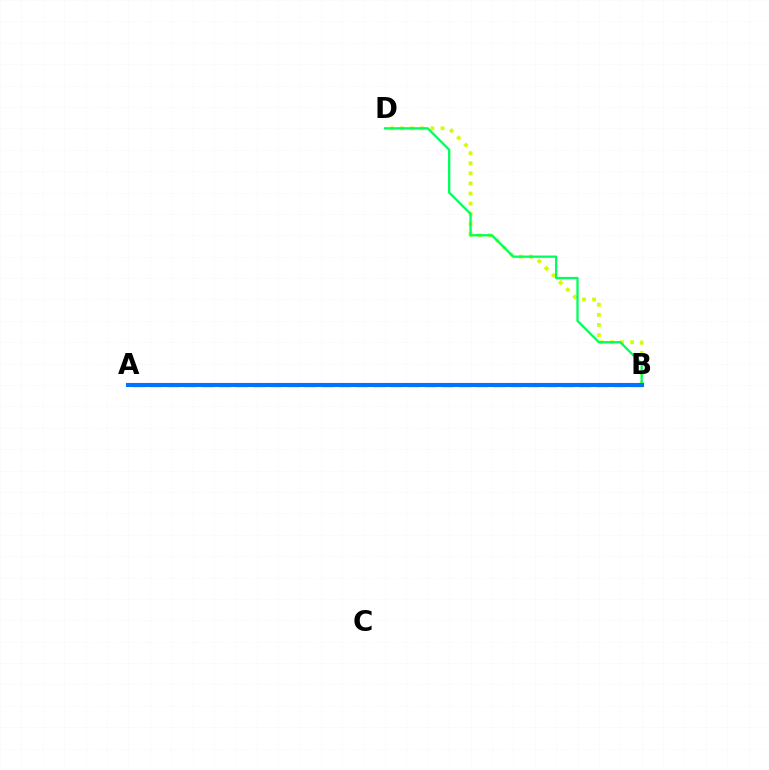{('A', 'B'): [{'color': '#ff0000', 'line_style': 'solid', 'thickness': 1.52}, {'color': '#b900ff', 'line_style': 'dashed', 'thickness': 2.33}, {'color': '#0074ff', 'line_style': 'solid', 'thickness': 2.94}], ('B', 'D'): [{'color': '#d1ff00', 'line_style': 'dotted', 'thickness': 2.74}, {'color': '#00ff5c', 'line_style': 'solid', 'thickness': 1.65}]}